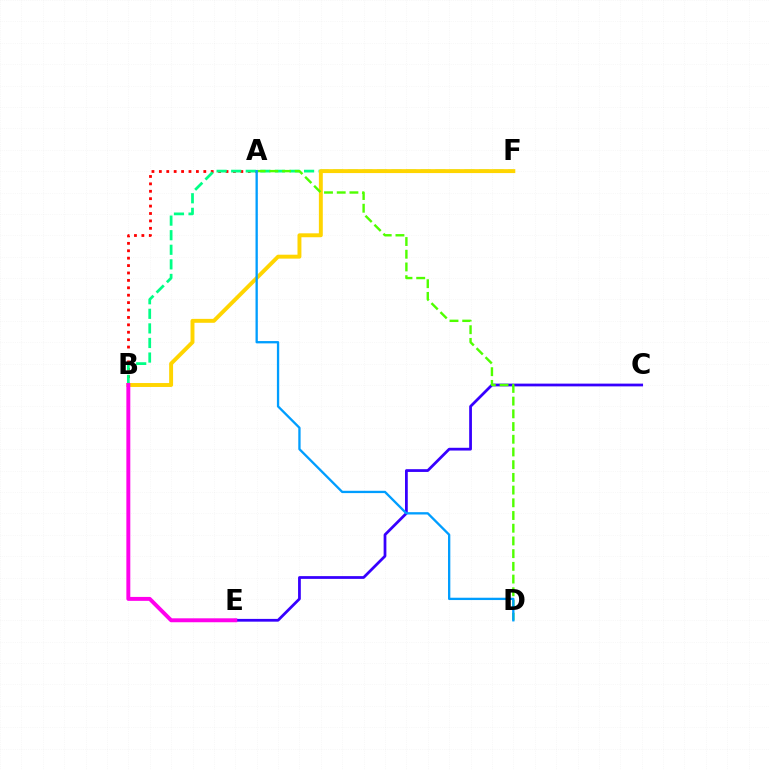{('A', 'B'): [{'color': '#ff0000', 'line_style': 'dotted', 'thickness': 2.01}], ('B', 'F'): [{'color': '#00ff86', 'line_style': 'dashed', 'thickness': 1.98}, {'color': '#ffd500', 'line_style': 'solid', 'thickness': 2.82}], ('C', 'E'): [{'color': '#3700ff', 'line_style': 'solid', 'thickness': 1.99}], ('A', 'D'): [{'color': '#4fff00', 'line_style': 'dashed', 'thickness': 1.73}, {'color': '#009eff', 'line_style': 'solid', 'thickness': 1.67}], ('B', 'E'): [{'color': '#ff00ed', 'line_style': 'solid', 'thickness': 2.83}]}